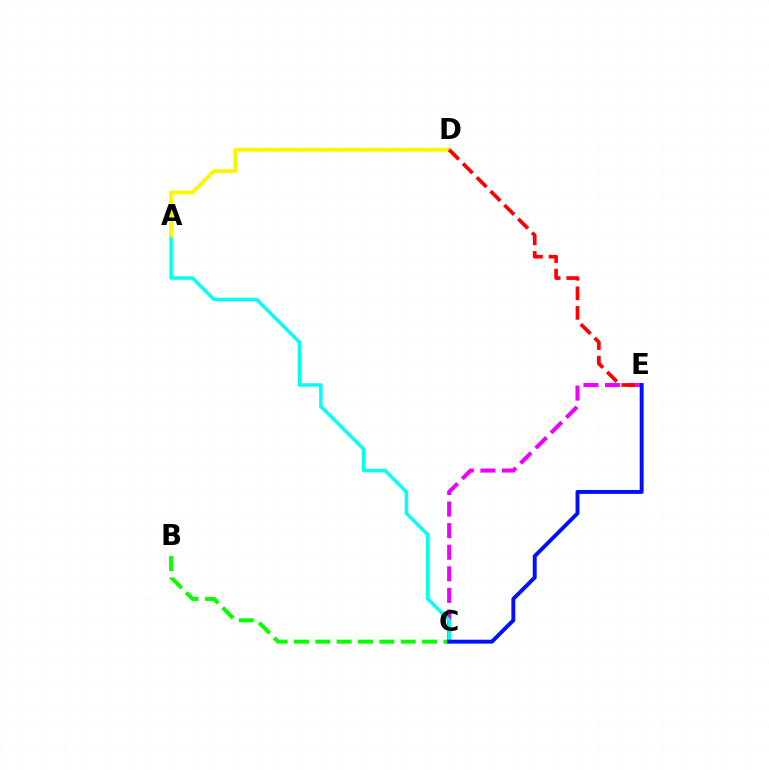{('C', 'E'): [{'color': '#ee00ff', 'line_style': 'dashed', 'thickness': 2.93}, {'color': '#0010ff', 'line_style': 'solid', 'thickness': 2.82}], ('A', 'C'): [{'color': '#00fff6', 'line_style': 'solid', 'thickness': 2.49}], ('A', 'D'): [{'color': '#fcf500', 'line_style': 'solid', 'thickness': 2.77}], ('D', 'E'): [{'color': '#ff0000', 'line_style': 'dashed', 'thickness': 2.66}], ('B', 'C'): [{'color': '#08ff00', 'line_style': 'dashed', 'thickness': 2.9}]}